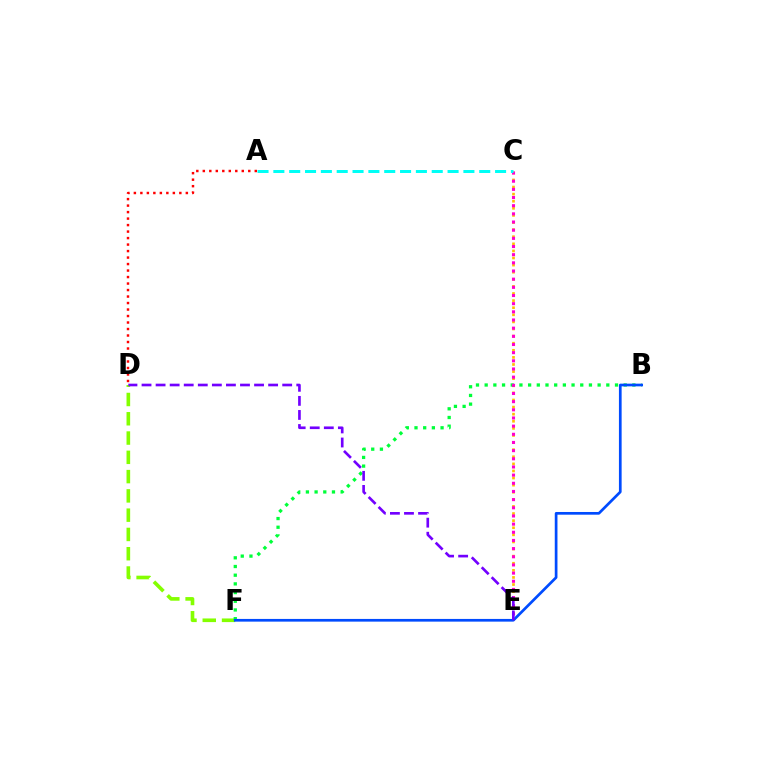{('D', 'F'): [{'color': '#84ff00', 'line_style': 'dashed', 'thickness': 2.62}], ('C', 'E'): [{'color': '#ffbd00', 'line_style': 'dotted', 'thickness': 1.93}, {'color': '#ff00cf', 'line_style': 'dotted', 'thickness': 2.22}], ('B', 'F'): [{'color': '#00ff39', 'line_style': 'dotted', 'thickness': 2.36}, {'color': '#004bff', 'line_style': 'solid', 'thickness': 1.94}], ('A', 'D'): [{'color': '#ff0000', 'line_style': 'dotted', 'thickness': 1.76}], ('A', 'C'): [{'color': '#00fff6', 'line_style': 'dashed', 'thickness': 2.15}], ('D', 'E'): [{'color': '#7200ff', 'line_style': 'dashed', 'thickness': 1.91}]}